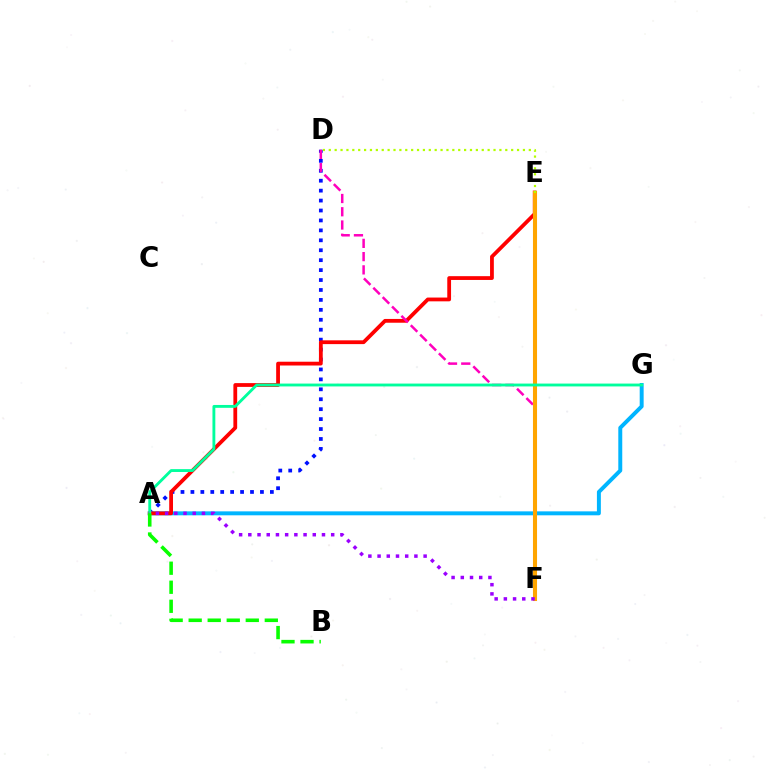{('A', 'D'): [{'color': '#0010ff', 'line_style': 'dotted', 'thickness': 2.7}], ('A', 'G'): [{'color': '#00b5ff', 'line_style': 'solid', 'thickness': 2.84}, {'color': '#00ff9d', 'line_style': 'solid', 'thickness': 2.05}], ('A', 'E'): [{'color': '#ff0000', 'line_style': 'solid', 'thickness': 2.73}], ('D', 'F'): [{'color': '#ff00bd', 'line_style': 'dashed', 'thickness': 1.8}], ('E', 'F'): [{'color': '#ffa500', 'line_style': 'solid', 'thickness': 2.93}], ('A', 'F'): [{'color': '#9b00ff', 'line_style': 'dotted', 'thickness': 2.5}], ('A', 'B'): [{'color': '#08ff00', 'line_style': 'dashed', 'thickness': 2.59}], ('D', 'E'): [{'color': '#b3ff00', 'line_style': 'dotted', 'thickness': 1.6}]}